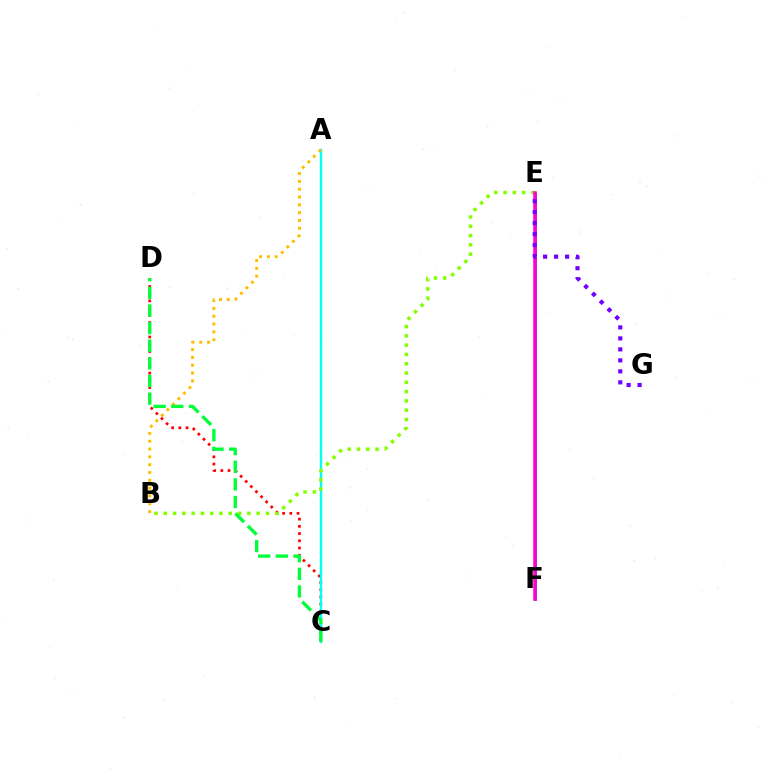{('C', 'D'): [{'color': '#ff0000', 'line_style': 'dotted', 'thickness': 1.96}, {'color': '#00ff39', 'line_style': 'dashed', 'thickness': 2.4}], ('A', 'C'): [{'color': '#00fff6', 'line_style': 'solid', 'thickness': 1.71}], ('E', 'F'): [{'color': '#004bff', 'line_style': 'solid', 'thickness': 1.8}, {'color': '#ff00cf', 'line_style': 'solid', 'thickness': 2.54}], ('B', 'E'): [{'color': '#84ff00', 'line_style': 'dotted', 'thickness': 2.53}], ('E', 'G'): [{'color': '#7200ff', 'line_style': 'dotted', 'thickness': 2.98}], ('A', 'B'): [{'color': '#ffbd00', 'line_style': 'dotted', 'thickness': 2.12}]}